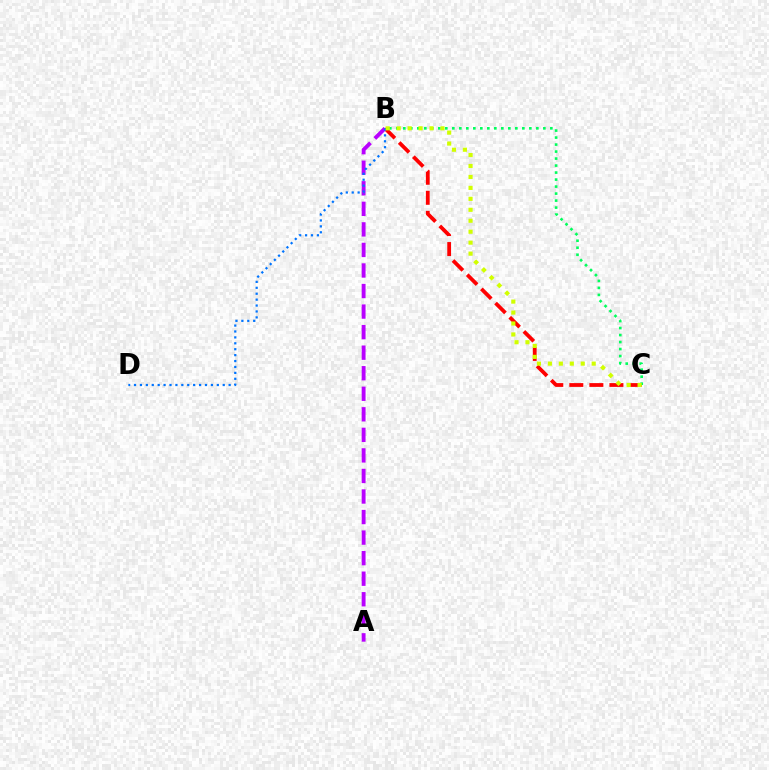{('B', 'C'): [{'color': '#ff0000', 'line_style': 'dashed', 'thickness': 2.72}, {'color': '#00ff5c', 'line_style': 'dotted', 'thickness': 1.9}, {'color': '#d1ff00', 'line_style': 'dotted', 'thickness': 2.98}], ('A', 'B'): [{'color': '#b900ff', 'line_style': 'dashed', 'thickness': 2.79}], ('B', 'D'): [{'color': '#0074ff', 'line_style': 'dotted', 'thickness': 1.61}]}